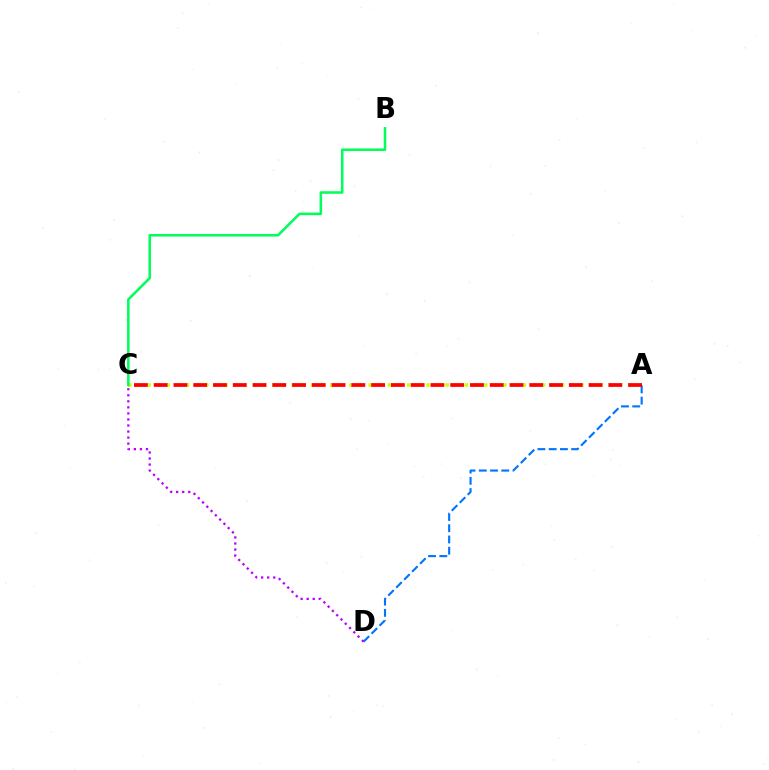{('A', 'C'): [{'color': '#d1ff00', 'line_style': 'dotted', 'thickness': 2.61}, {'color': '#ff0000', 'line_style': 'dashed', 'thickness': 2.69}], ('B', 'C'): [{'color': '#00ff5c', 'line_style': 'solid', 'thickness': 1.83}], ('A', 'D'): [{'color': '#0074ff', 'line_style': 'dashed', 'thickness': 1.53}], ('C', 'D'): [{'color': '#b900ff', 'line_style': 'dotted', 'thickness': 1.64}]}